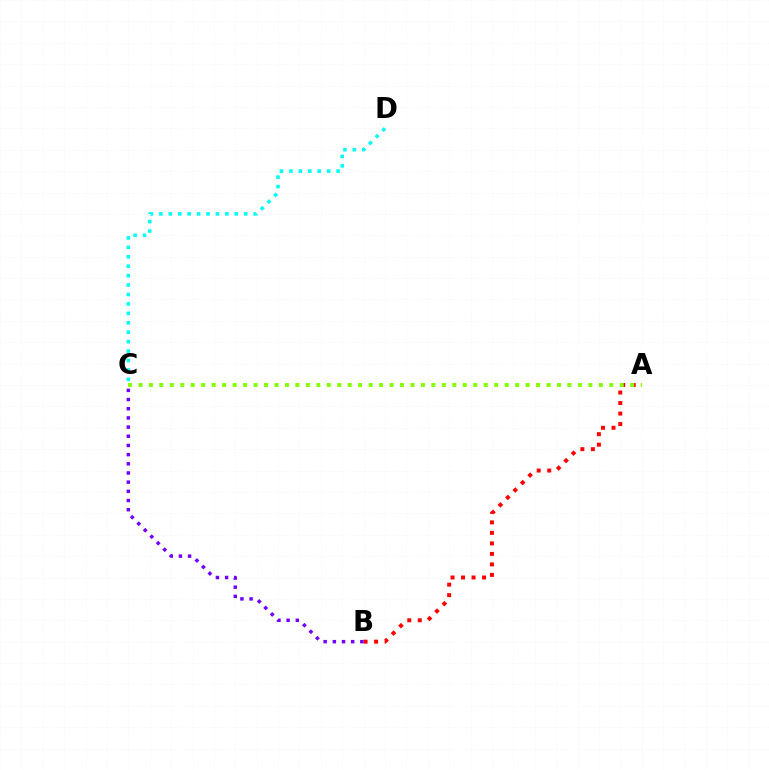{('A', 'B'): [{'color': '#ff0000', 'line_style': 'dotted', 'thickness': 2.85}], ('A', 'C'): [{'color': '#84ff00', 'line_style': 'dotted', 'thickness': 2.84}], ('B', 'C'): [{'color': '#7200ff', 'line_style': 'dotted', 'thickness': 2.49}], ('C', 'D'): [{'color': '#00fff6', 'line_style': 'dotted', 'thickness': 2.56}]}